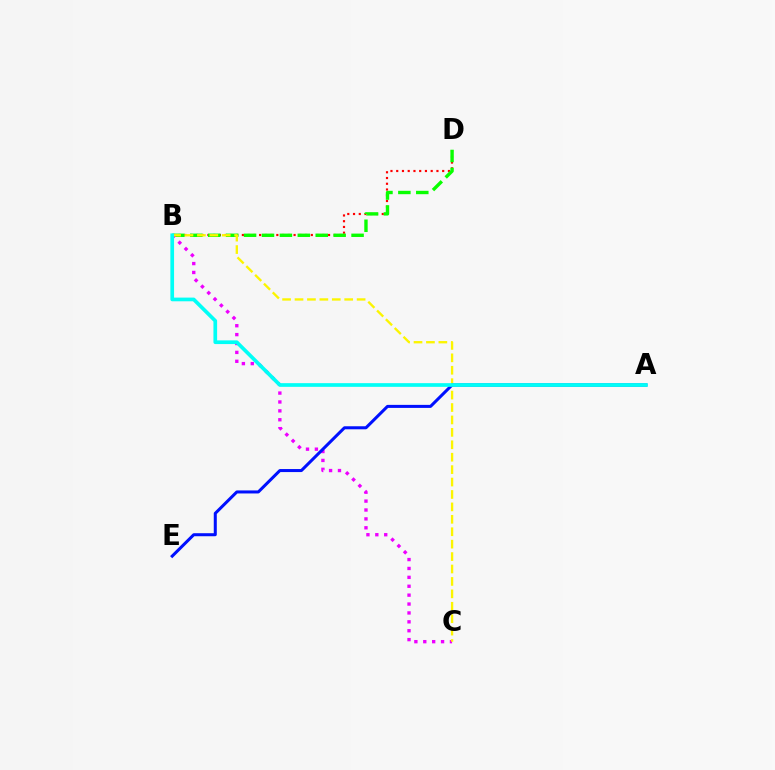{('B', 'D'): [{'color': '#ff0000', 'line_style': 'dotted', 'thickness': 1.56}, {'color': '#08ff00', 'line_style': 'dashed', 'thickness': 2.43}], ('B', 'C'): [{'color': '#ee00ff', 'line_style': 'dotted', 'thickness': 2.42}, {'color': '#fcf500', 'line_style': 'dashed', 'thickness': 1.69}], ('A', 'E'): [{'color': '#0010ff', 'line_style': 'solid', 'thickness': 2.18}], ('A', 'B'): [{'color': '#00fff6', 'line_style': 'solid', 'thickness': 2.66}]}